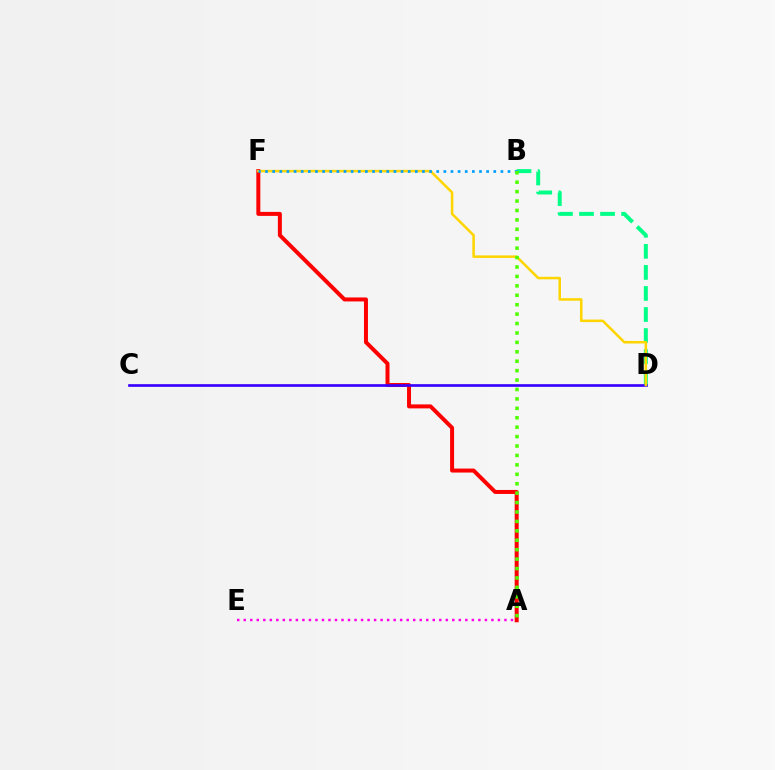{('B', 'D'): [{'color': '#00ff86', 'line_style': 'dashed', 'thickness': 2.86}], ('A', 'F'): [{'color': '#ff0000', 'line_style': 'solid', 'thickness': 2.87}], ('A', 'E'): [{'color': '#ff00ed', 'line_style': 'dotted', 'thickness': 1.77}], ('C', 'D'): [{'color': '#3700ff', 'line_style': 'solid', 'thickness': 1.92}], ('D', 'F'): [{'color': '#ffd500', 'line_style': 'solid', 'thickness': 1.83}], ('B', 'F'): [{'color': '#009eff', 'line_style': 'dotted', 'thickness': 1.94}], ('A', 'B'): [{'color': '#4fff00', 'line_style': 'dotted', 'thickness': 2.56}]}